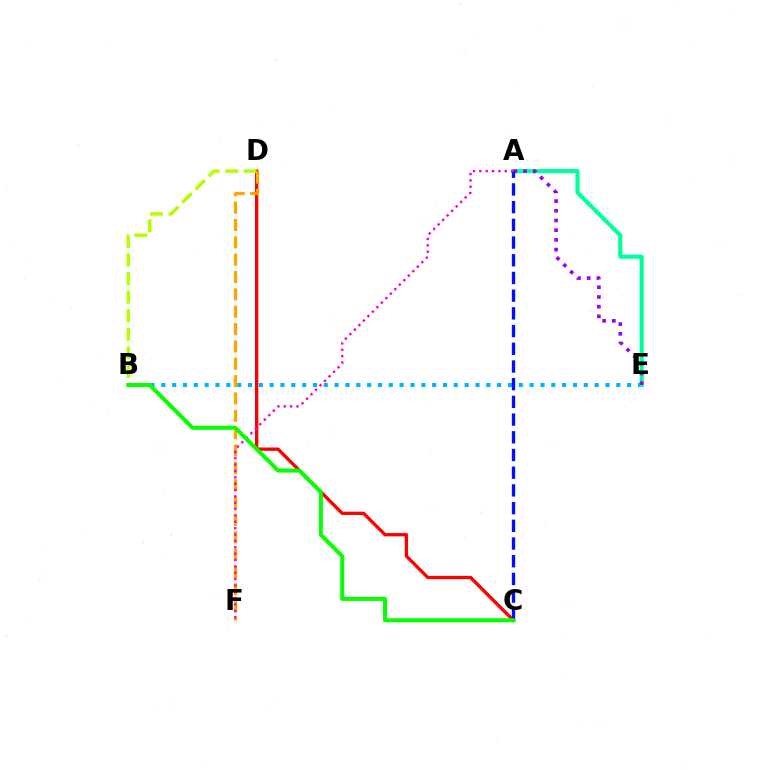{('C', 'D'): [{'color': '#ff0000', 'line_style': 'solid', 'thickness': 2.39}], ('B', 'E'): [{'color': '#00b5ff', 'line_style': 'dotted', 'thickness': 2.94}], ('A', 'E'): [{'color': '#00ff9d', 'line_style': 'solid', 'thickness': 2.98}, {'color': '#9b00ff', 'line_style': 'dotted', 'thickness': 2.64}], ('B', 'D'): [{'color': '#b3ff00', 'line_style': 'dashed', 'thickness': 2.52}], ('D', 'F'): [{'color': '#ffa500', 'line_style': 'dashed', 'thickness': 2.36}], ('A', 'C'): [{'color': '#0010ff', 'line_style': 'dashed', 'thickness': 2.41}], ('A', 'F'): [{'color': '#ff00bd', 'line_style': 'dotted', 'thickness': 1.73}], ('B', 'C'): [{'color': '#08ff00', 'line_style': 'solid', 'thickness': 2.9}]}